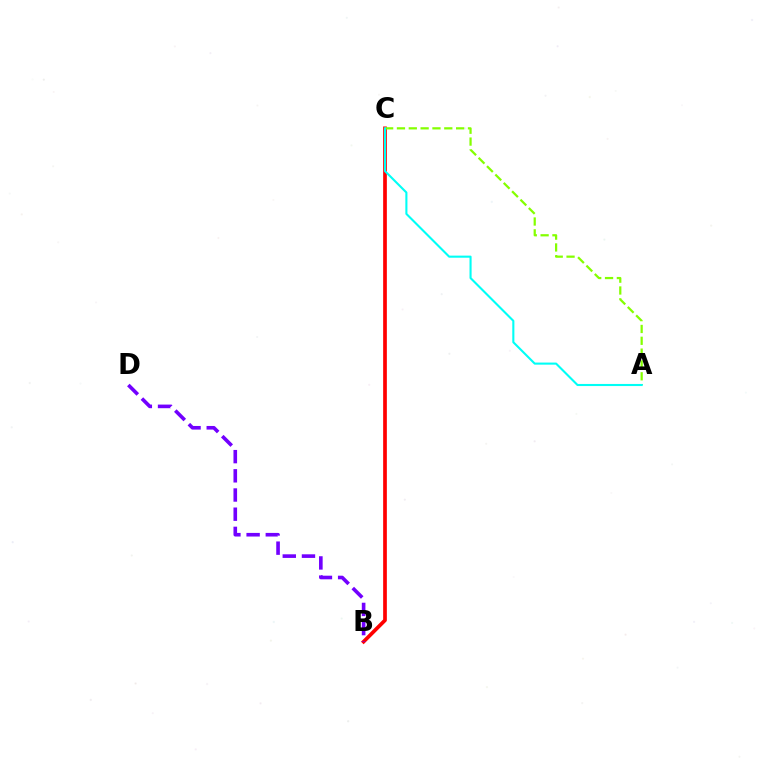{('B', 'C'): [{'color': '#ff0000', 'line_style': 'solid', 'thickness': 2.67}], ('A', 'C'): [{'color': '#84ff00', 'line_style': 'dashed', 'thickness': 1.61}, {'color': '#00fff6', 'line_style': 'solid', 'thickness': 1.51}], ('B', 'D'): [{'color': '#7200ff', 'line_style': 'dashed', 'thickness': 2.61}]}